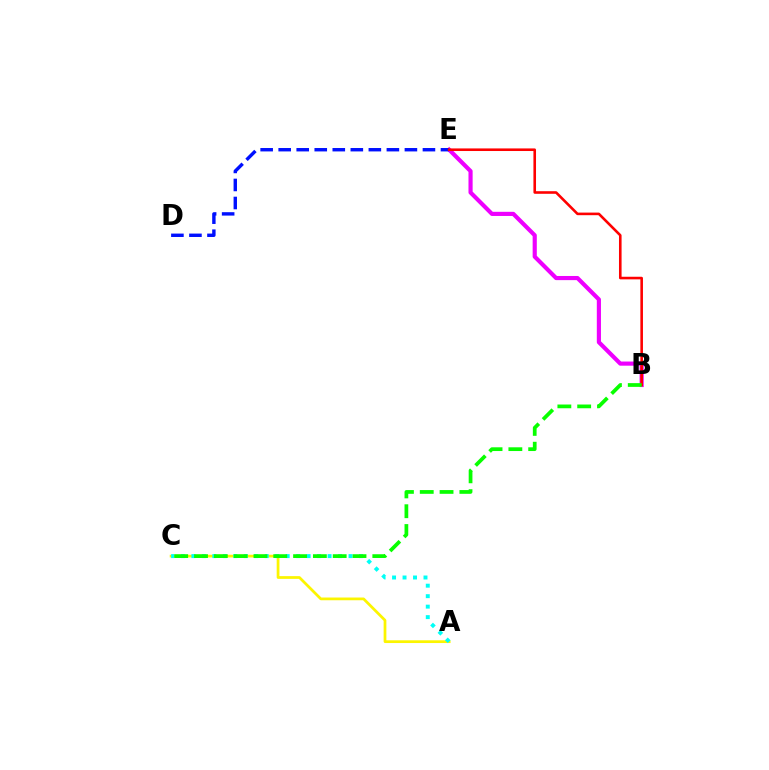{('B', 'E'): [{'color': '#ee00ff', 'line_style': 'solid', 'thickness': 2.99}, {'color': '#ff0000', 'line_style': 'solid', 'thickness': 1.87}], ('D', 'E'): [{'color': '#0010ff', 'line_style': 'dashed', 'thickness': 2.45}], ('A', 'C'): [{'color': '#fcf500', 'line_style': 'solid', 'thickness': 1.97}, {'color': '#00fff6', 'line_style': 'dotted', 'thickness': 2.85}], ('B', 'C'): [{'color': '#08ff00', 'line_style': 'dashed', 'thickness': 2.69}]}